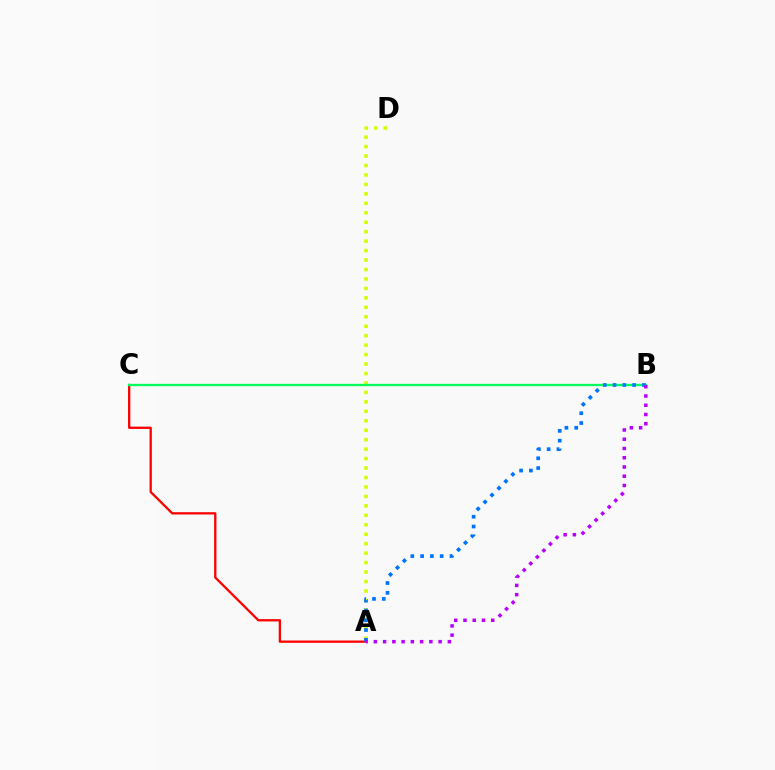{('A', 'D'): [{'color': '#d1ff00', 'line_style': 'dotted', 'thickness': 2.57}], ('A', 'C'): [{'color': '#ff0000', 'line_style': 'solid', 'thickness': 1.65}], ('B', 'C'): [{'color': '#00ff5c', 'line_style': 'solid', 'thickness': 1.68}], ('A', 'B'): [{'color': '#0074ff', 'line_style': 'dotted', 'thickness': 2.66}, {'color': '#b900ff', 'line_style': 'dotted', 'thickness': 2.51}]}